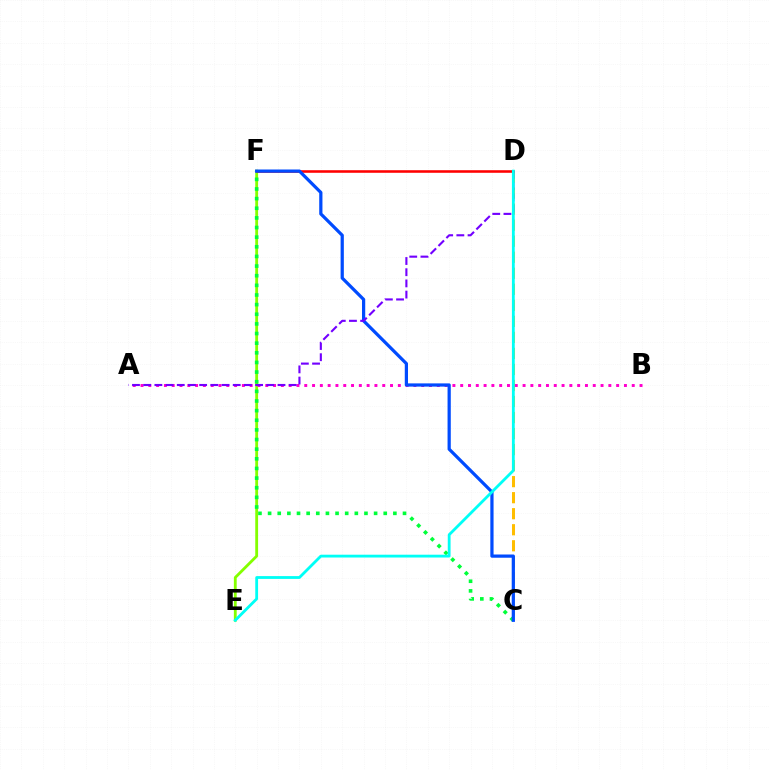{('E', 'F'): [{'color': '#84ff00', 'line_style': 'solid', 'thickness': 2.04}], ('C', 'D'): [{'color': '#ffbd00', 'line_style': 'dashed', 'thickness': 2.18}], ('C', 'F'): [{'color': '#00ff39', 'line_style': 'dotted', 'thickness': 2.62}, {'color': '#004bff', 'line_style': 'solid', 'thickness': 2.32}], ('D', 'F'): [{'color': '#ff0000', 'line_style': 'solid', 'thickness': 1.85}], ('A', 'B'): [{'color': '#ff00cf', 'line_style': 'dotted', 'thickness': 2.12}], ('A', 'D'): [{'color': '#7200ff', 'line_style': 'dashed', 'thickness': 1.52}], ('D', 'E'): [{'color': '#00fff6', 'line_style': 'solid', 'thickness': 2.03}]}